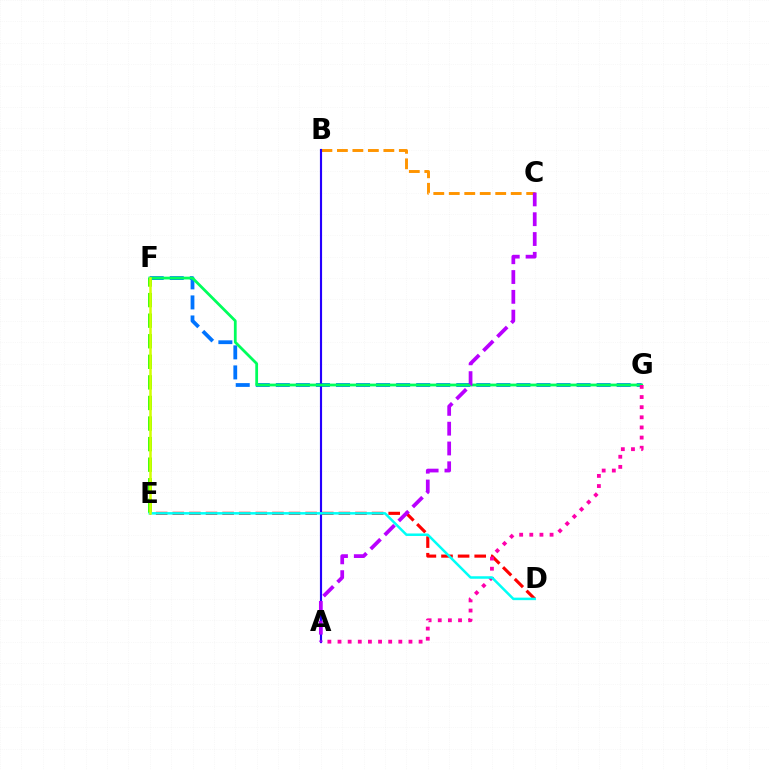{('E', 'F'): [{'color': '#3dff00', 'line_style': 'dashed', 'thickness': 2.79}, {'color': '#d1ff00', 'line_style': 'solid', 'thickness': 1.81}], ('B', 'C'): [{'color': '#ff9400', 'line_style': 'dashed', 'thickness': 2.1}], ('F', 'G'): [{'color': '#0074ff', 'line_style': 'dashed', 'thickness': 2.72}, {'color': '#00ff5c', 'line_style': 'solid', 'thickness': 2.0}], ('A', 'B'): [{'color': '#2500ff', 'line_style': 'solid', 'thickness': 1.55}], ('D', 'E'): [{'color': '#ff0000', 'line_style': 'dashed', 'thickness': 2.26}, {'color': '#00fff6', 'line_style': 'solid', 'thickness': 1.81}], ('A', 'G'): [{'color': '#ff00ac', 'line_style': 'dotted', 'thickness': 2.75}], ('A', 'C'): [{'color': '#b900ff', 'line_style': 'dashed', 'thickness': 2.69}]}